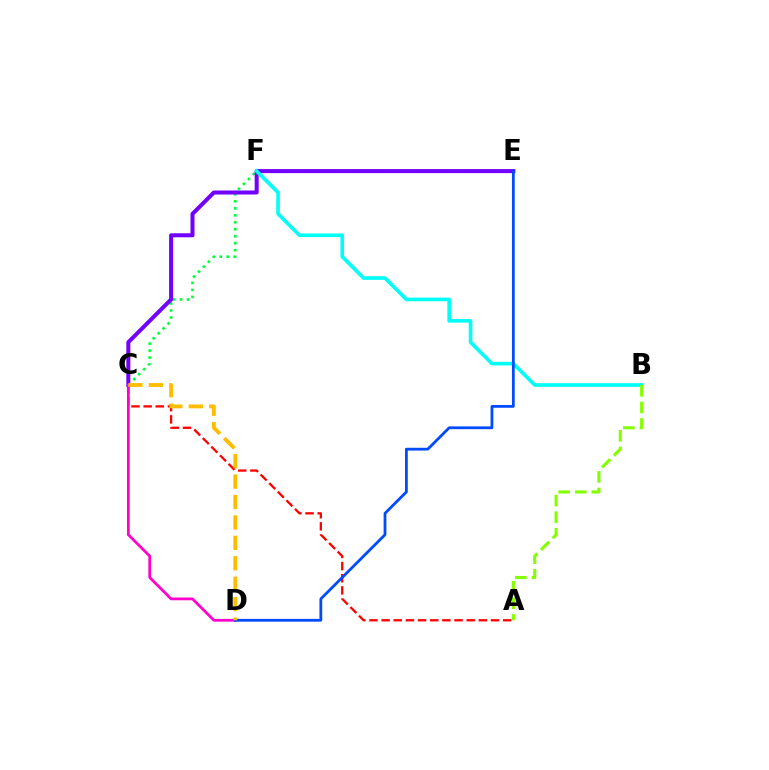{('C', 'E'): [{'color': '#00ff39', 'line_style': 'dotted', 'thickness': 1.9}, {'color': '#7200ff', 'line_style': 'solid', 'thickness': 2.9}], ('A', 'C'): [{'color': '#ff0000', 'line_style': 'dashed', 'thickness': 1.65}], ('B', 'F'): [{'color': '#00fff6', 'line_style': 'solid', 'thickness': 2.62}], ('C', 'D'): [{'color': '#ff00cf', 'line_style': 'solid', 'thickness': 1.98}, {'color': '#ffbd00', 'line_style': 'dashed', 'thickness': 2.78}], ('A', 'B'): [{'color': '#84ff00', 'line_style': 'dashed', 'thickness': 2.26}], ('D', 'E'): [{'color': '#004bff', 'line_style': 'solid', 'thickness': 2.0}]}